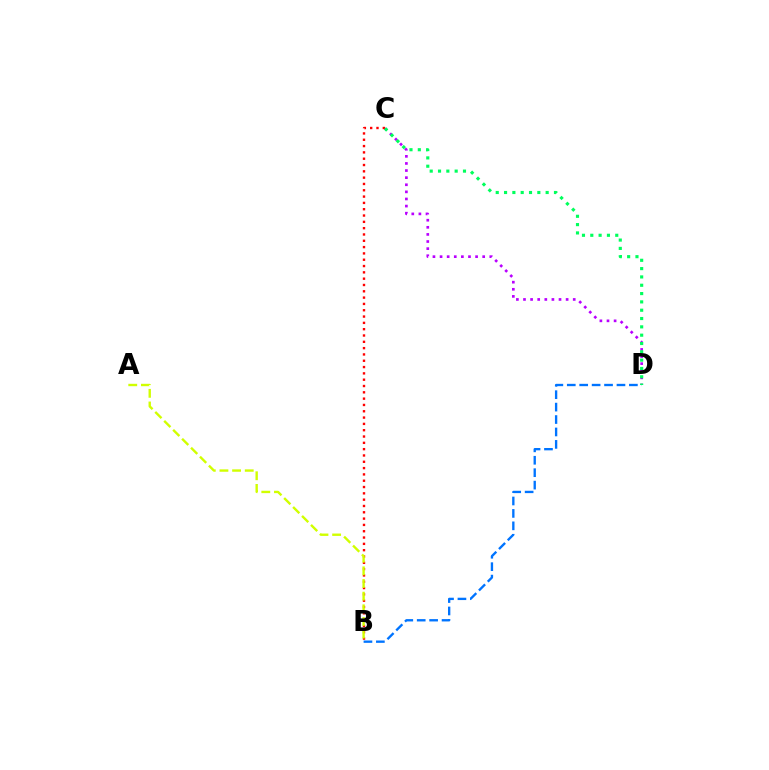{('C', 'D'): [{'color': '#b900ff', 'line_style': 'dotted', 'thickness': 1.93}, {'color': '#00ff5c', 'line_style': 'dotted', 'thickness': 2.26}], ('B', 'C'): [{'color': '#ff0000', 'line_style': 'dotted', 'thickness': 1.72}], ('B', 'D'): [{'color': '#0074ff', 'line_style': 'dashed', 'thickness': 1.69}], ('A', 'B'): [{'color': '#d1ff00', 'line_style': 'dashed', 'thickness': 1.72}]}